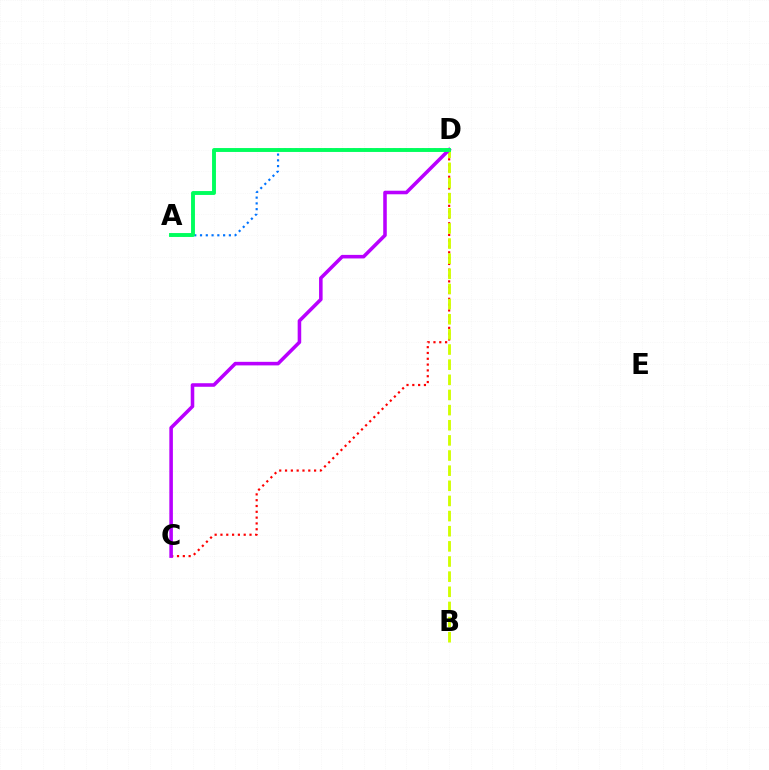{('C', 'D'): [{'color': '#ff0000', 'line_style': 'dotted', 'thickness': 1.58}, {'color': '#b900ff', 'line_style': 'solid', 'thickness': 2.56}], ('A', 'D'): [{'color': '#0074ff', 'line_style': 'dotted', 'thickness': 1.57}, {'color': '#00ff5c', 'line_style': 'solid', 'thickness': 2.81}], ('B', 'D'): [{'color': '#d1ff00', 'line_style': 'dashed', 'thickness': 2.06}]}